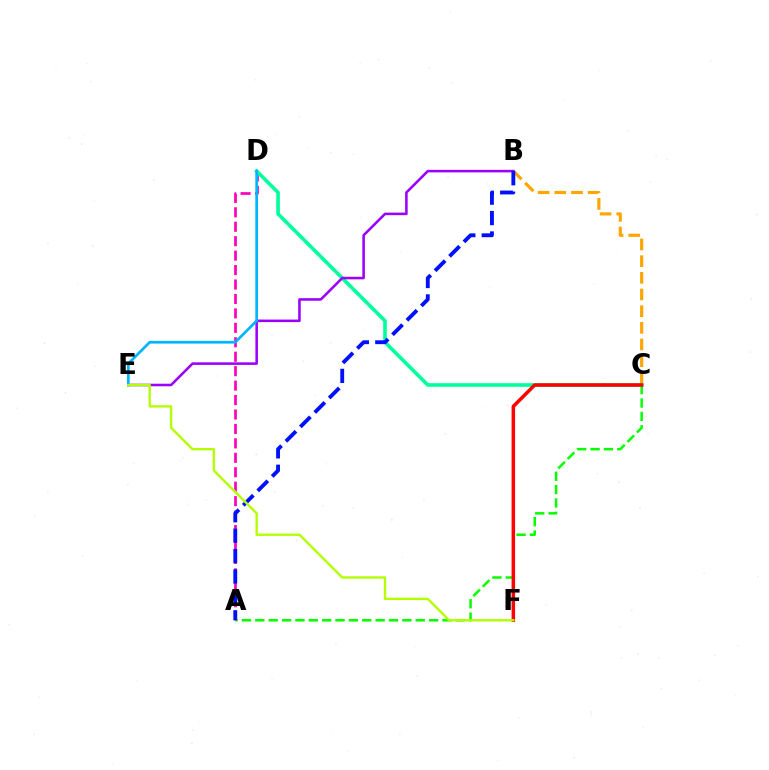{('B', 'C'): [{'color': '#ffa500', 'line_style': 'dashed', 'thickness': 2.26}], ('A', 'D'): [{'color': '#ff00bd', 'line_style': 'dashed', 'thickness': 1.96}], ('C', 'D'): [{'color': '#00ff9d', 'line_style': 'solid', 'thickness': 2.61}], ('A', 'C'): [{'color': '#08ff00', 'line_style': 'dashed', 'thickness': 1.82}], ('B', 'E'): [{'color': '#9b00ff', 'line_style': 'solid', 'thickness': 1.84}], ('A', 'B'): [{'color': '#0010ff', 'line_style': 'dashed', 'thickness': 2.77}], ('C', 'F'): [{'color': '#ff0000', 'line_style': 'solid', 'thickness': 2.52}], ('D', 'E'): [{'color': '#00b5ff', 'line_style': 'solid', 'thickness': 1.97}], ('E', 'F'): [{'color': '#b3ff00', 'line_style': 'solid', 'thickness': 1.71}]}